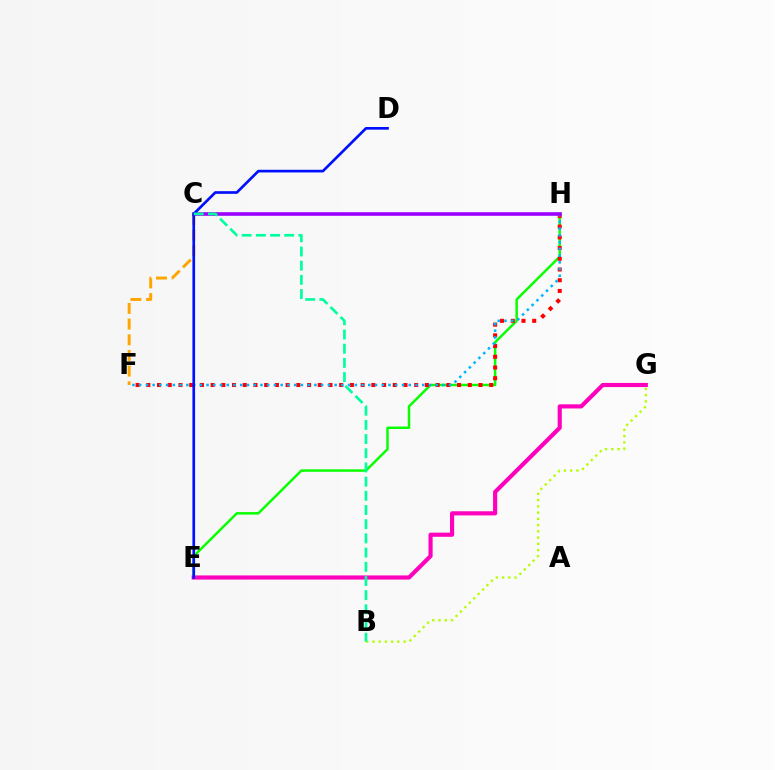{('E', 'H'): [{'color': '#08ff00', 'line_style': 'solid', 'thickness': 1.78}], ('C', 'F'): [{'color': '#ffa500', 'line_style': 'dashed', 'thickness': 2.13}], ('F', 'H'): [{'color': '#ff0000', 'line_style': 'dotted', 'thickness': 2.91}, {'color': '#00b5ff', 'line_style': 'dotted', 'thickness': 1.83}], ('E', 'G'): [{'color': '#ff00bd', 'line_style': 'solid', 'thickness': 2.98}], ('B', 'G'): [{'color': '#b3ff00', 'line_style': 'dotted', 'thickness': 1.7}], ('C', 'H'): [{'color': '#9b00ff', 'line_style': 'solid', 'thickness': 2.6}], ('D', 'E'): [{'color': '#0010ff', 'line_style': 'solid', 'thickness': 1.93}], ('B', 'C'): [{'color': '#00ff9d', 'line_style': 'dashed', 'thickness': 1.93}]}